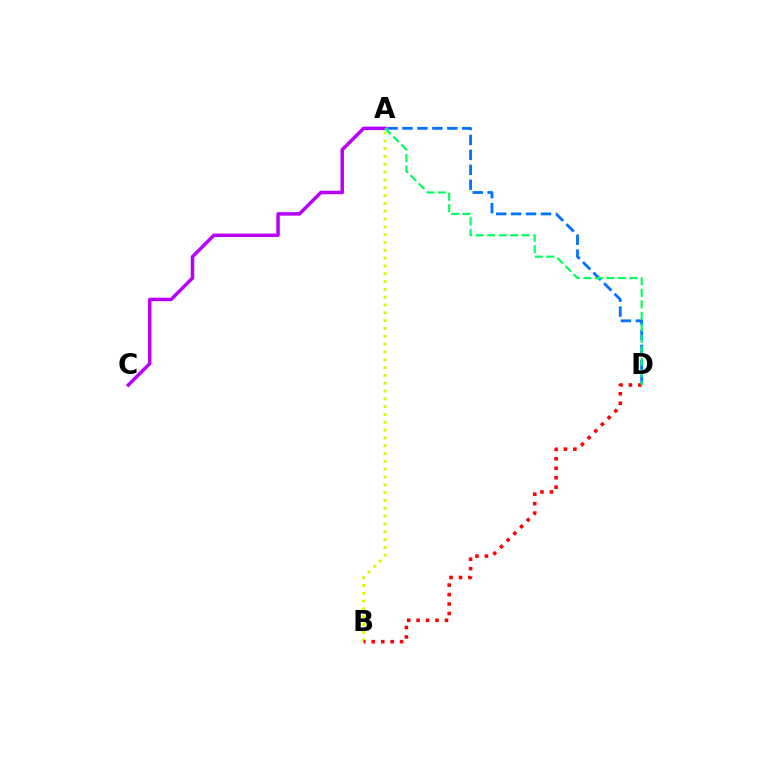{('A', 'D'): [{'color': '#0074ff', 'line_style': 'dashed', 'thickness': 2.03}, {'color': '#00ff5c', 'line_style': 'dashed', 'thickness': 1.56}], ('A', 'B'): [{'color': '#d1ff00', 'line_style': 'dotted', 'thickness': 2.12}], ('A', 'C'): [{'color': '#b900ff', 'line_style': 'solid', 'thickness': 2.51}], ('B', 'D'): [{'color': '#ff0000', 'line_style': 'dotted', 'thickness': 2.57}]}